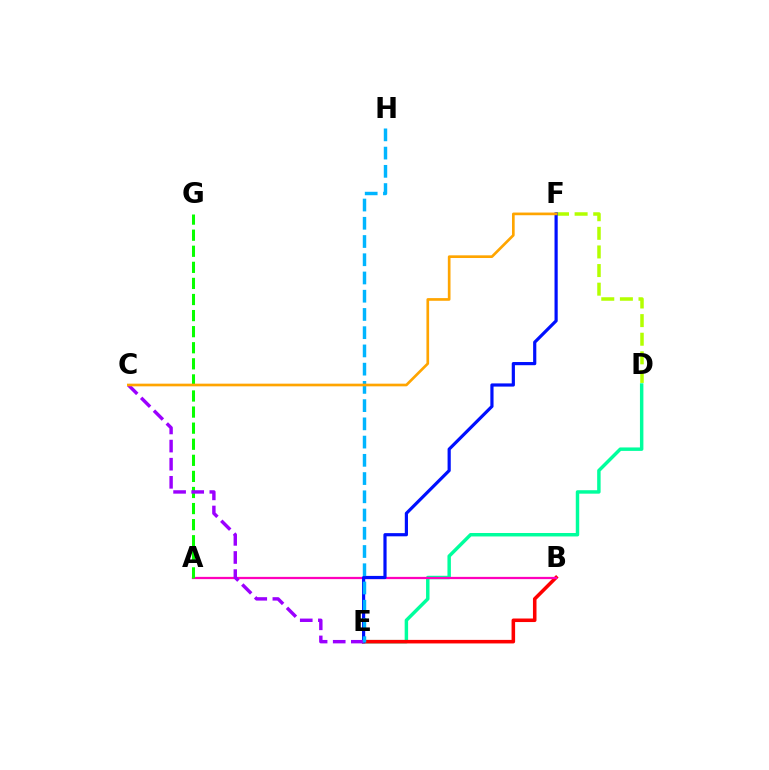{('D', 'E'): [{'color': '#00ff9d', 'line_style': 'solid', 'thickness': 2.49}], ('B', 'E'): [{'color': '#ff0000', 'line_style': 'solid', 'thickness': 2.55}], ('D', 'F'): [{'color': '#b3ff00', 'line_style': 'dashed', 'thickness': 2.53}], ('A', 'B'): [{'color': '#ff00bd', 'line_style': 'solid', 'thickness': 1.62}], ('A', 'G'): [{'color': '#08ff00', 'line_style': 'dashed', 'thickness': 2.18}], ('E', 'F'): [{'color': '#0010ff', 'line_style': 'solid', 'thickness': 2.29}], ('C', 'E'): [{'color': '#9b00ff', 'line_style': 'dashed', 'thickness': 2.46}], ('E', 'H'): [{'color': '#00b5ff', 'line_style': 'dashed', 'thickness': 2.48}], ('C', 'F'): [{'color': '#ffa500', 'line_style': 'solid', 'thickness': 1.93}]}